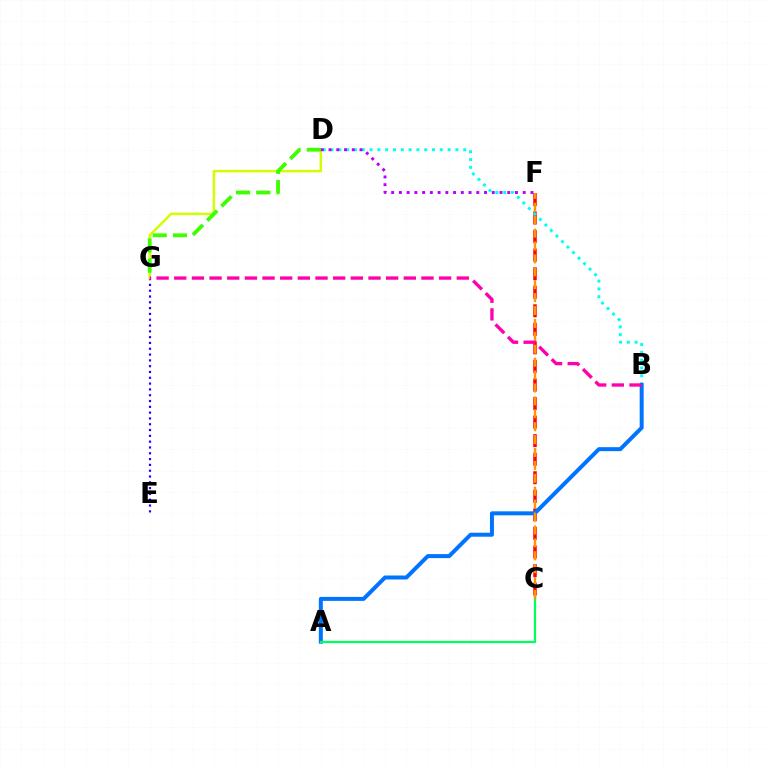{('E', 'G'): [{'color': '#2500ff', 'line_style': 'dotted', 'thickness': 1.58}], ('C', 'F'): [{'color': '#ff0000', 'line_style': 'dashed', 'thickness': 2.52}, {'color': '#ff9400', 'line_style': 'dashed', 'thickness': 1.75}], ('B', 'D'): [{'color': '#00fff6', 'line_style': 'dotted', 'thickness': 2.12}], ('A', 'B'): [{'color': '#0074ff', 'line_style': 'solid', 'thickness': 2.87}], ('D', 'G'): [{'color': '#d1ff00', 'line_style': 'solid', 'thickness': 1.79}, {'color': '#3dff00', 'line_style': 'dashed', 'thickness': 2.74}], ('A', 'C'): [{'color': '#00ff5c', 'line_style': 'solid', 'thickness': 1.62}], ('D', 'F'): [{'color': '#b900ff', 'line_style': 'dotted', 'thickness': 2.1}], ('B', 'G'): [{'color': '#ff00ac', 'line_style': 'dashed', 'thickness': 2.4}]}